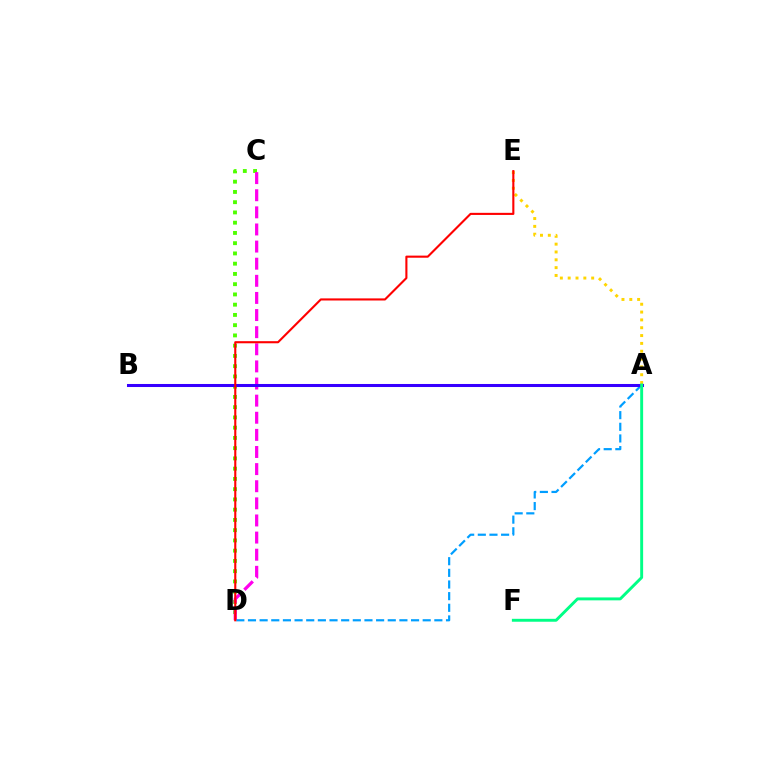{('C', 'D'): [{'color': '#4fff00', 'line_style': 'dotted', 'thickness': 2.78}, {'color': '#ff00ed', 'line_style': 'dashed', 'thickness': 2.33}], ('A', 'E'): [{'color': '#ffd500', 'line_style': 'dotted', 'thickness': 2.13}], ('A', 'D'): [{'color': '#009eff', 'line_style': 'dashed', 'thickness': 1.58}], ('A', 'B'): [{'color': '#3700ff', 'line_style': 'solid', 'thickness': 2.19}], ('D', 'E'): [{'color': '#ff0000', 'line_style': 'solid', 'thickness': 1.52}], ('A', 'F'): [{'color': '#00ff86', 'line_style': 'solid', 'thickness': 2.1}]}